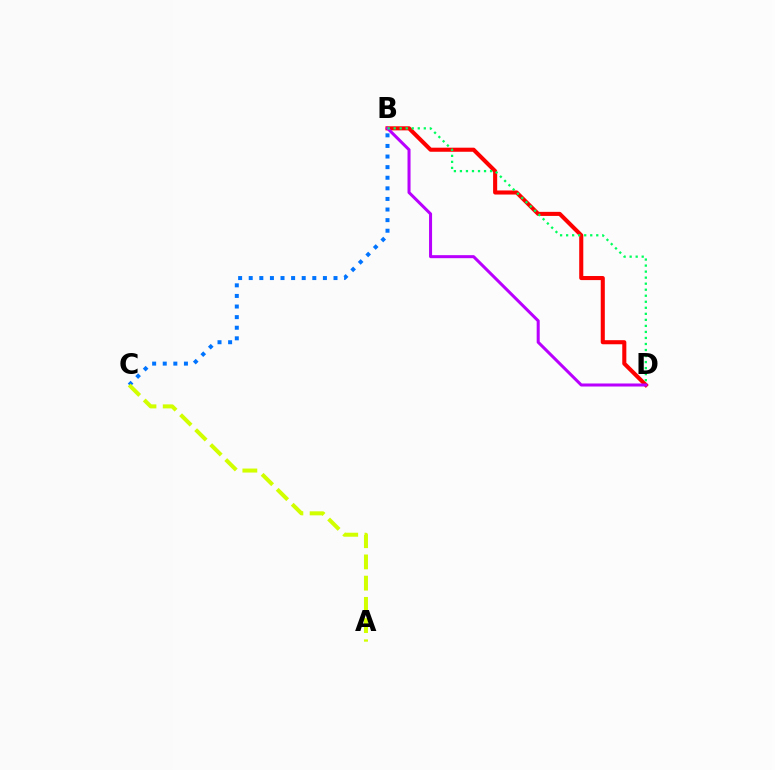{('B', 'D'): [{'color': '#ff0000', 'line_style': 'solid', 'thickness': 2.93}, {'color': '#b900ff', 'line_style': 'solid', 'thickness': 2.18}, {'color': '#00ff5c', 'line_style': 'dotted', 'thickness': 1.64}], ('B', 'C'): [{'color': '#0074ff', 'line_style': 'dotted', 'thickness': 2.88}], ('A', 'C'): [{'color': '#d1ff00', 'line_style': 'dashed', 'thickness': 2.88}]}